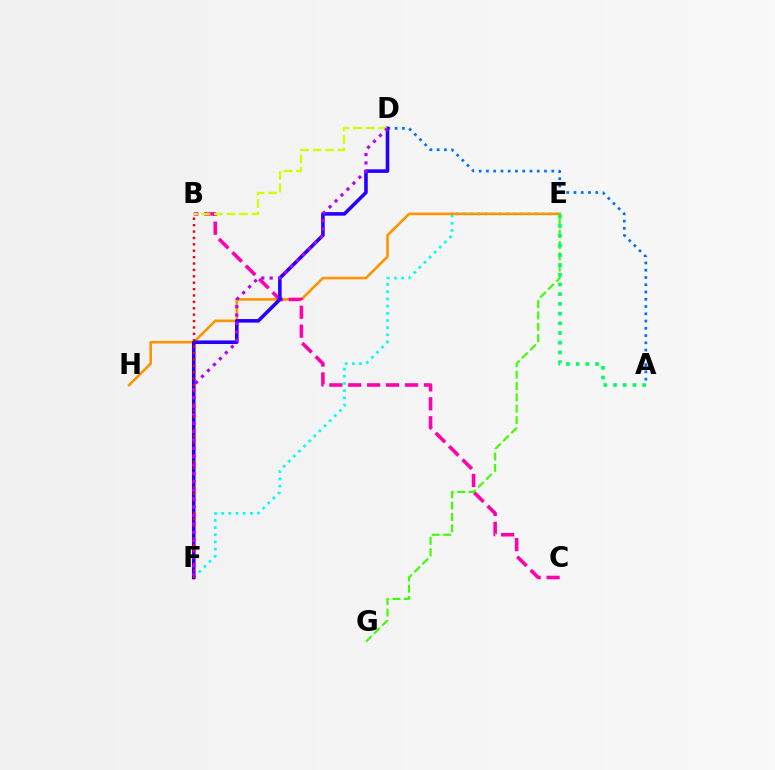{('E', 'F'): [{'color': '#00fff6', 'line_style': 'dotted', 'thickness': 1.95}], ('A', 'D'): [{'color': '#0074ff', 'line_style': 'dotted', 'thickness': 1.97}], ('E', 'H'): [{'color': '#ff9400', 'line_style': 'solid', 'thickness': 1.88}], ('B', 'C'): [{'color': '#ff00ac', 'line_style': 'dashed', 'thickness': 2.57}], ('D', 'F'): [{'color': '#2500ff', 'line_style': 'solid', 'thickness': 2.57}, {'color': '#b900ff', 'line_style': 'dotted', 'thickness': 2.28}], ('B', 'F'): [{'color': '#ff0000', 'line_style': 'dotted', 'thickness': 1.74}], ('E', 'G'): [{'color': '#3dff00', 'line_style': 'dashed', 'thickness': 1.54}], ('A', 'E'): [{'color': '#00ff5c', 'line_style': 'dotted', 'thickness': 2.64}], ('B', 'D'): [{'color': '#d1ff00', 'line_style': 'dashed', 'thickness': 1.7}]}